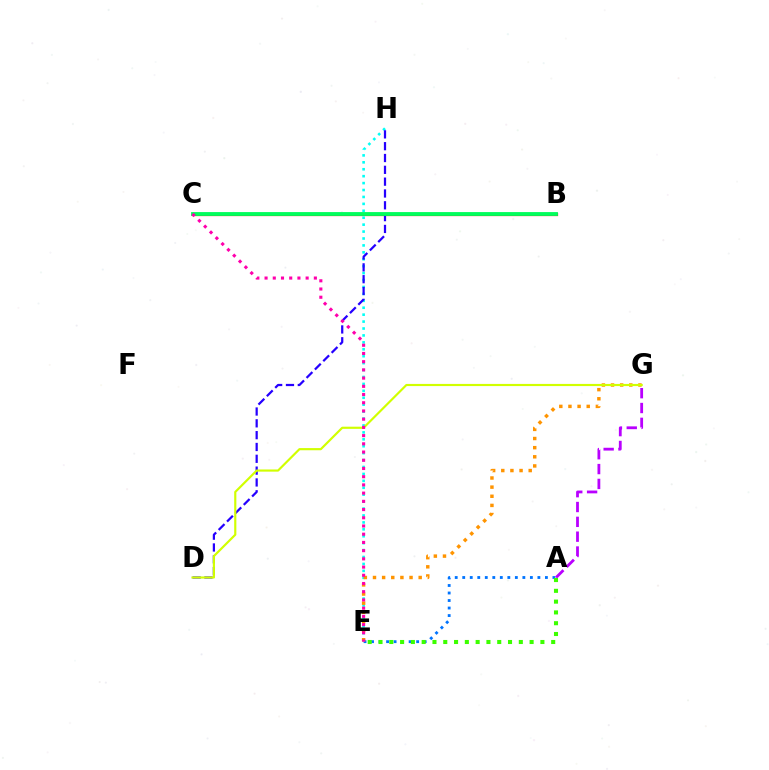{('B', 'C'): [{'color': '#ff0000', 'line_style': 'solid', 'thickness': 2.31}, {'color': '#00ff5c', 'line_style': 'solid', 'thickness': 2.75}], ('A', 'E'): [{'color': '#0074ff', 'line_style': 'dotted', 'thickness': 2.04}, {'color': '#3dff00', 'line_style': 'dotted', 'thickness': 2.93}], ('E', 'H'): [{'color': '#00fff6', 'line_style': 'dotted', 'thickness': 1.88}], ('D', 'H'): [{'color': '#2500ff', 'line_style': 'dashed', 'thickness': 1.61}], ('A', 'G'): [{'color': '#b900ff', 'line_style': 'dashed', 'thickness': 2.02}], ('E', 'G'): [{'color': '#ff9400', 'line_style': 'dotted', 'thickness': 2.48}], ('D', 'G'): [{'color': '#d1ff00', 'line_style': 'solid', 'thickness': 1.56}], ('C', 'E'): [{'color': '#ff00ac', 'line_style': 'dotted', 'thickness': 2.23}]}